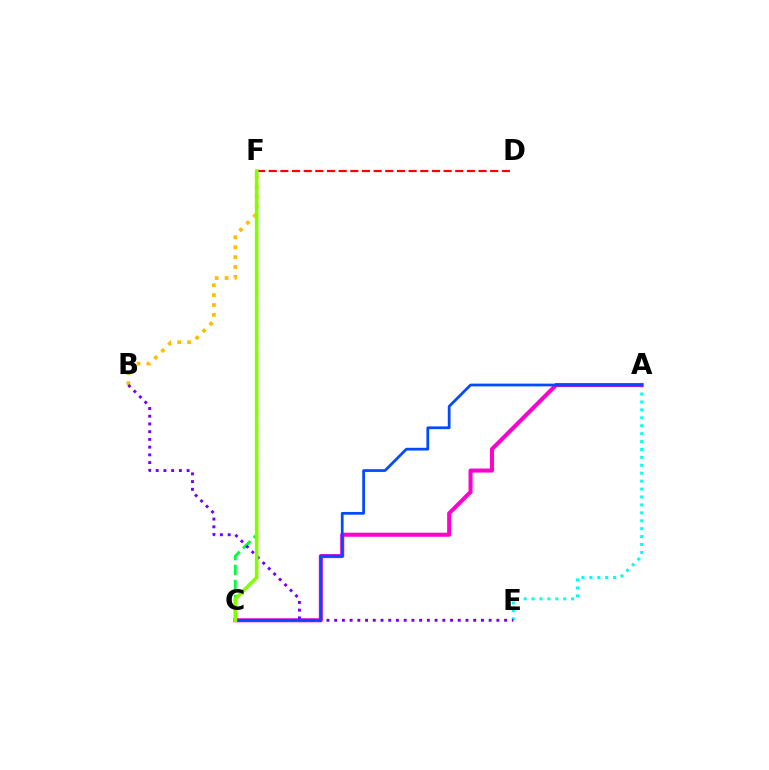{('A', 'E'): [{'color': '#00fff6', 'line_style': 'dotted', 'thickness': 2.15}], ('A', 'C'): [{'color': '#ff00cf', 'line_style': 'solid', 'thickness': 2.91}, {'color': '#004bff', 'line_style': 'solid', 'thickness': 1.98}], ('C', 'F'): [{'color': '#00ff39', 'line_style': 'dashed', 'thickness': 2.04}, {'color': '#84ff00', 'line_style': 'solid', 'thickness': 2.59}], ('B', 'F'): [{'color': '#ffbd00', 'line_style': 'dotted', 'thickness': 2.69}], ('D', 'F'): [{'color': '#ff0000', 'line_style': 'dashed', 'thickness': 1.58}], ('B', 'E'): [{'color': '#7200ff', 'line_style': 'dotted', 'thickness': 2.1}]}